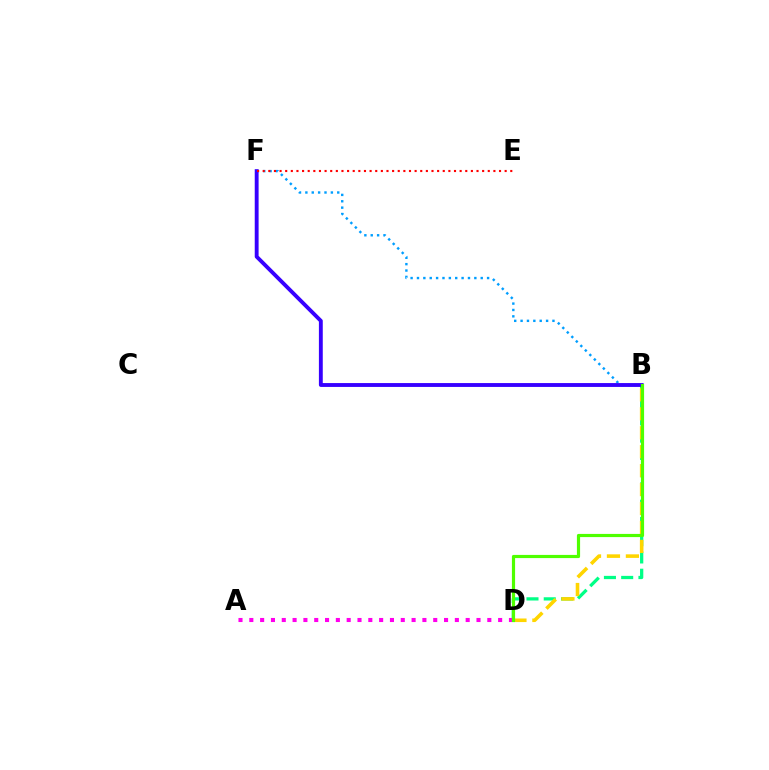{('B', 'D'): [{'color': '#00ff86', 'line_style': 'dashed', 'thickness': 2.34}, {'color': '#ffd500', 'line_style': 'dashed', 'thickness': 2.57}, {'color': '#4fff00', 'line_style': 'solid', 'thickness': 2.29}], ('B', 'F'): [{'color': '#009eff', 'line_style': 'dotted', 'thickness': 1.73}, {'color': '#3700ff', 'line_style': 'solid', 'thickness': 2.79}], ('A', 'D'): [{'color': '#ff00ed', 'line_style': 'dotted', 'thickness': 2.94}], ('E', 'F'): [{'color': '#ff0000', 'line_style': 'dotted', 'thickness': 1.53}]}